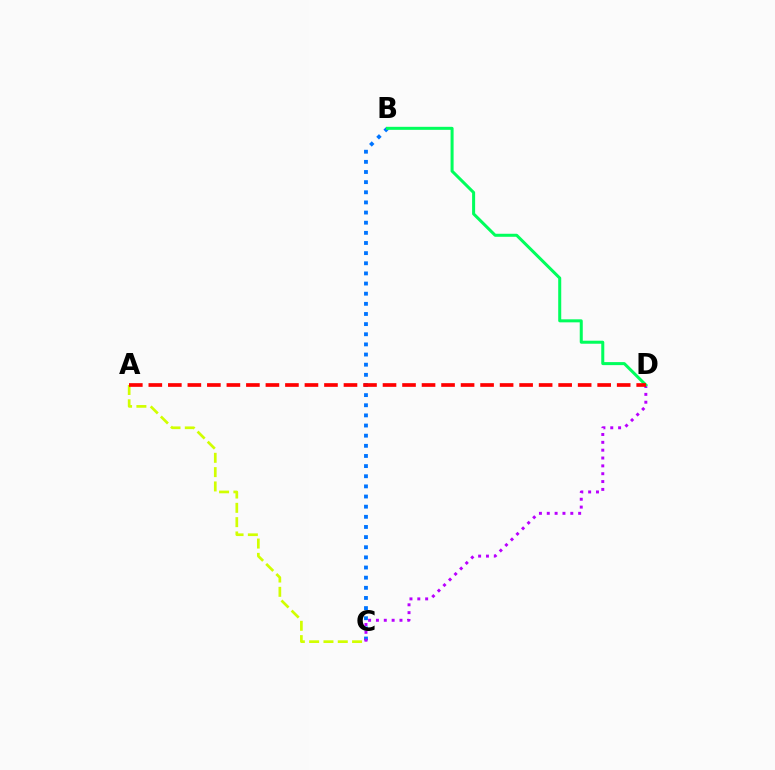{('B', 'C'): [{'color': '#0074ff', 'line_style': 'dotted', 'thickness': 2.76}], ('A', 'C'): [{'color': '#d1ff00', 'line_style': 'dashed', 'thickness': 1.94}], ('C', 'D'): [{'color': '#b900ff', 'line_style': 'dotted', 'thickness': 2.13}], ('B', 'D'): [{'color': '#00ff5c', 'line_style': 'solid', 'thickness': 2.18}], ('A', 'D'): [{'color': '#ff0000', 'line_style': 'dashed', 'thickness': 2.65}]}